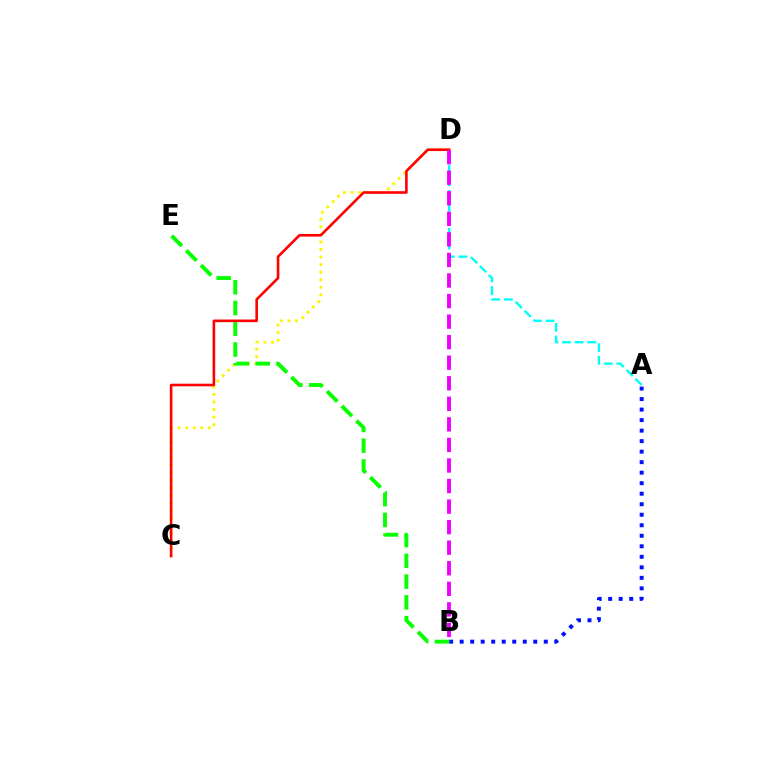{('C', 'D'): [{'color': '#fcf500', 'line_style': 'dotted', 'thickness': 2.05}, {'color': '#ff0000', 'line_style': 'solid', 'thickness': 1.88}], ('A', 'D'): [{'color': '#00fff6', 'line_style': 'dashed', 'thickness': 1.72}], ('A', 'B'): [{'color': '#0010ff', 'line_style': 'dotted', 'thickness': 2.86}], ('B', 'E'): [{'color': '#08ff00', 'line_style': 'dashed', 'thickness': 2.82}], ('B', 'D'): [{'color': '#ee00ff', 'line_style': 'dashed', 'thickness': 2.79}]}